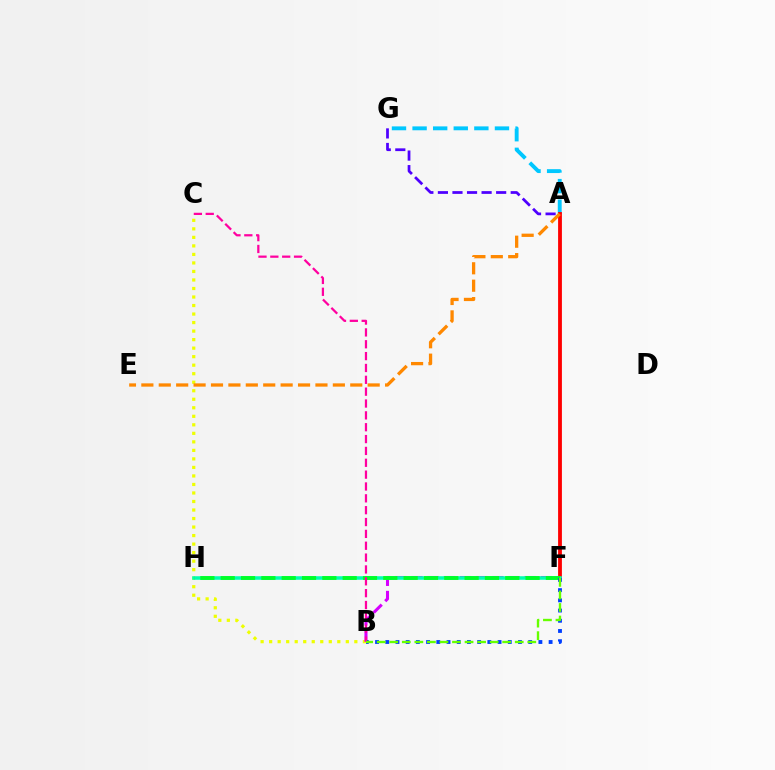{('A', 'G'): [{'color': '#4f00ff', 'line_style': 'dashed', 'thickness': 1.98}, {'color': '#00c7ff', 'line_style': 'dashed', 'thickness': 2.8}], ('B', 'C'): [{'color': '#eeff00', 'line_style': 'dotted', 'thickness': 2.31}, {'color': '#ff00a0', 'line_style': 'dashed', 'thickness': 1.61}], ('A', 'F'): [{'color': '#ff0000', 'line_style': 'solid', 'thickness': 2.75}], ('A', 'E'): [{'color': '#ff8800', 'line_style': 'dashed', 'thickness': 2.37}], ('B', 'F'): [{'color': '#d600ff', 'line_style': 'dashed', 'thickness': 2.2}, {'color': '#003fff', 'line_style': 'dotted', 'thickness': 2.77}, {'color': '#66ff00', 'line_style': 'dashed', 'thickness': 1.7}], ('F', 'H'): [{'color': '#00ffaf', 'line_style': 'solid', 'thickness': 2.55}, {'color': '#00ff27', 'line_style': 'dashed', 'thickness': 2.76}]}